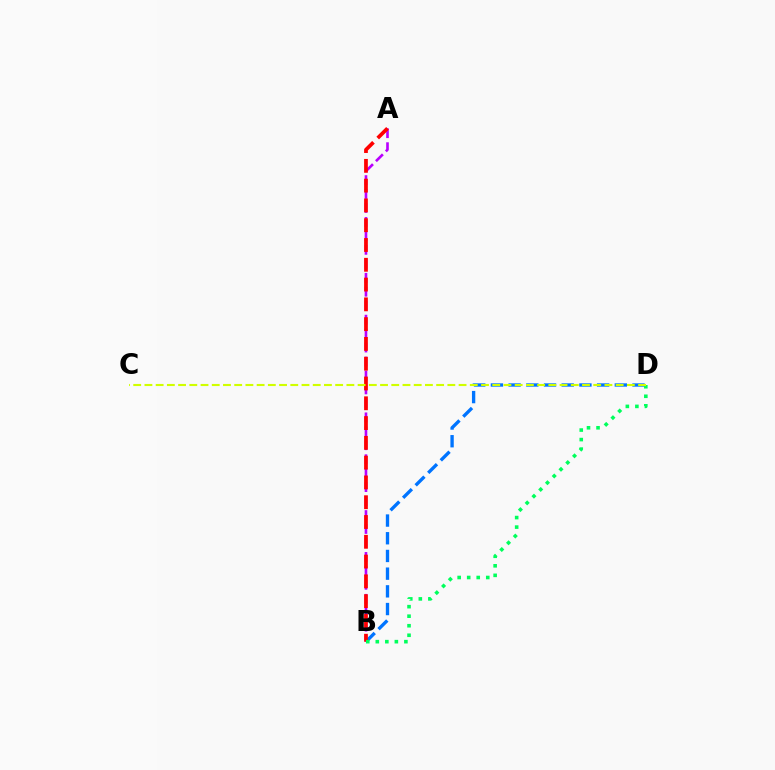{('A', 'B'): [{'color': '#b900ff', 'line_style': 'dashed', 'thickness': 1.9}, {'color': '#ff0000', 'line_style': 'dashed', 'thickness': 2.69}], ('B', 'D'): [{'color': '#0074ff', 'line_style': 'dashed', 'thickness': 2.4}, {'color': '#00ff5c', 'line_style': 'dotted', 'thickness': 2.59}], ('C', 'D'): [{'color': '#d1ff00', 'line_style': 'dashed', 'thickness': 1.52}]}